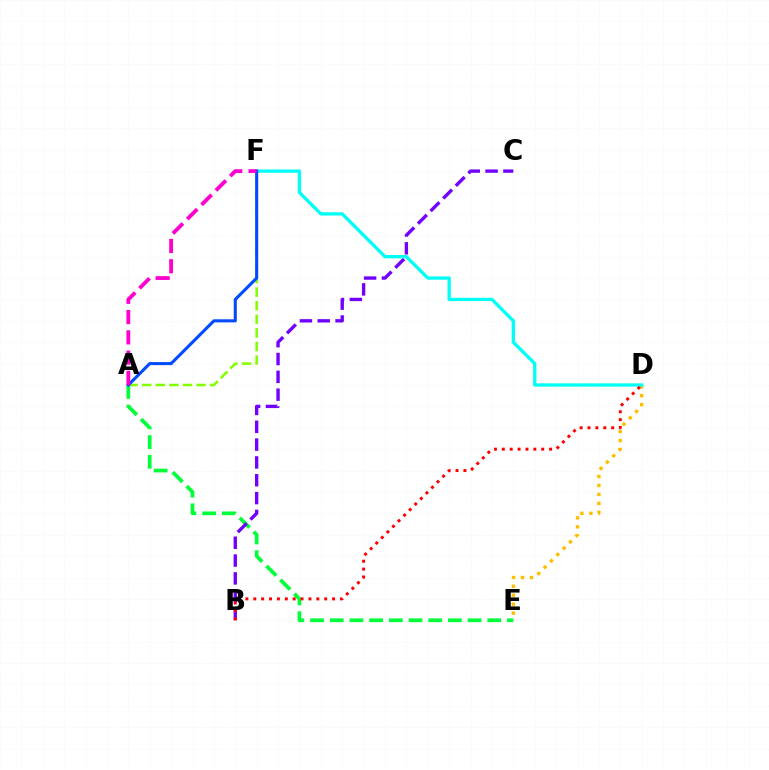{('A', 'E'): [{'color': '#00ff39', 'line_style': 'dashed', 'thickness': 2.68}], ('B', 'C'): [{'color': '#7200ff', 'line_style': 'dashed', 'thickness': 2.42}], ('D', 'E'): [{'color': '#ffbd00', 'line_style': 'dotted', 'thickness': 2.43}], ('D', 'F'): [{'color': '#00fff6', 'line_style': 'solid', 'thickness': 2.38}], ('B', 'D'): [{'color': '#ff0000', 'line_style': 'dotted', 'thickness': 2.14}], ('A', 'F'): [{'color': '#84ff00', 'line_style': 'dashed', 'thickness': 1.85}, {'color': '#004bff', 'line_style': 'solid', 'thickness': 2.21}, {'color': '#ff00cf', 'line_style': 'dashed', 'thickness': 2.75}]}